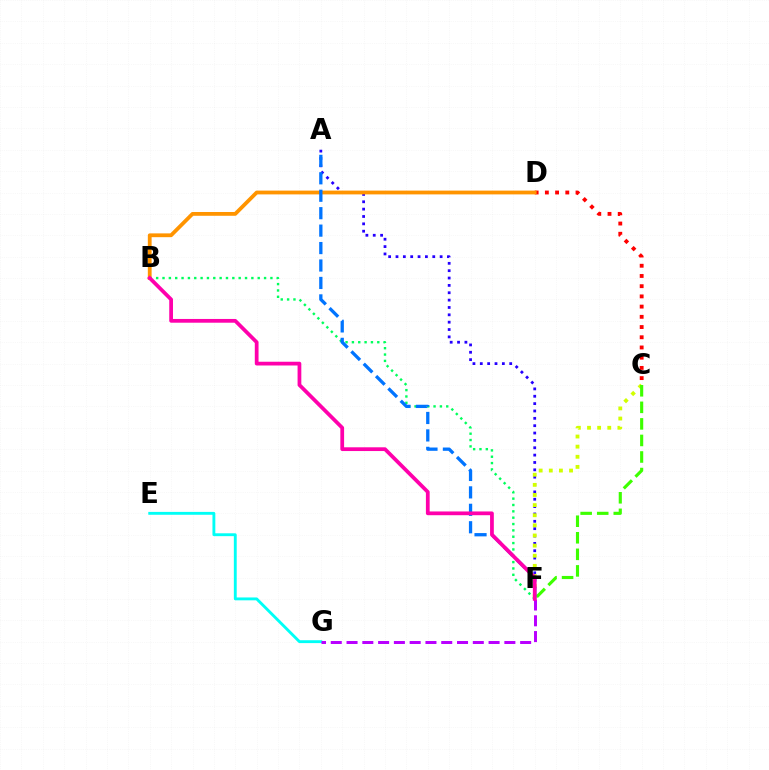{('C', 'D'): [{'color': '#ff0000', 'line_style': 'dotted', 'thickness': 2.78}], ('A', 'F'): [{'color': '#2500ff', 'line_style': 'dotted', 'thickness': 2.0}, {'color': '#0074ff', 'line_style': 'dashed', 'thickness': 2.37}], ('B', 'F'): [{'color': '#00ff5c', 'line_style': 'dotted', 'thickness': 1.72}, {'color': '#ff00ac', 'line_style': 'solid', 'thickness': 2.7}], ('B', 'D'): [{'color': '#ff9400', 'line_style': 'solid', 'thickness': 2.73}], ('E', 'G'): [{'color': '#00fff6', 'line_style': 'solid', 'thickness': 2.07}], ('C', 'F'): [{'color': '#d1ff00', 'line_style': 'dotted', 'thickness': 2.75}, {'color': '#3dff00', 'line_style': 'dashed', 'thickness': 2.25}], ('F', 'G'): [{'color': '#b900ff', 'line_style': 'dashed', 'thickness': 2.14}]}